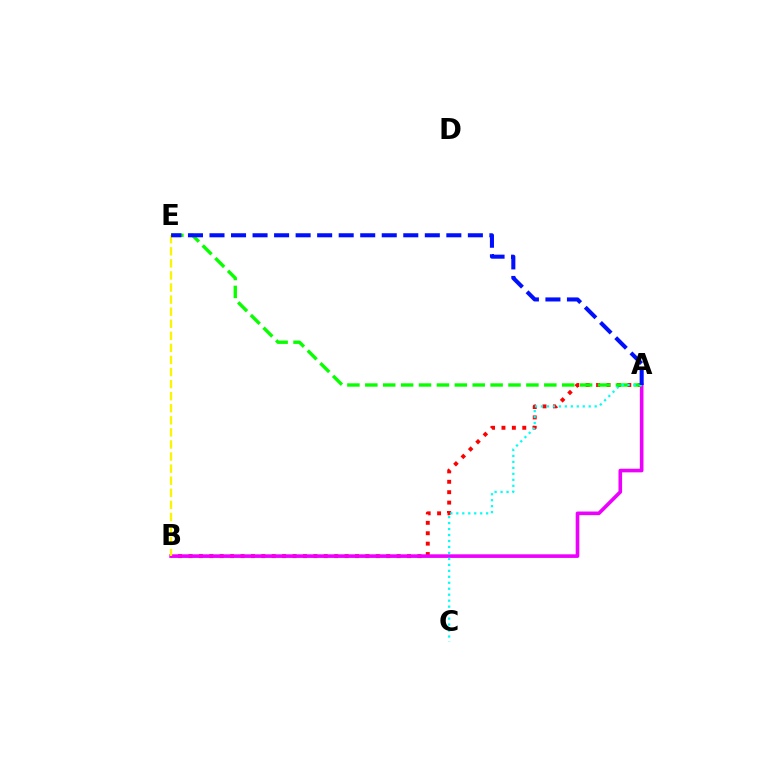{('A', 'B'): [{'color': '#ff0000', 'line_style': 'dotted', 'thickness': 2.83}, {'color': '#ee00ff', 'line_style': 'solid', 'thickness': 2.6}], ('A', 'E'): [{'color': '#08ff00', 'line_style': 'dashed', 'thickness': 2.43}, {'color': '#0010ff', 'line_style': 'dashed', 'thickness': 2.93}], ('A', 'C'): [{'color': '#00fff6', 'line_style': 'dotted', 'thickness': 1.62}], ('B', 'E'): [{'color': '#fcf500', 'line_style': 'dashed', 'thickness': 1.64}]}